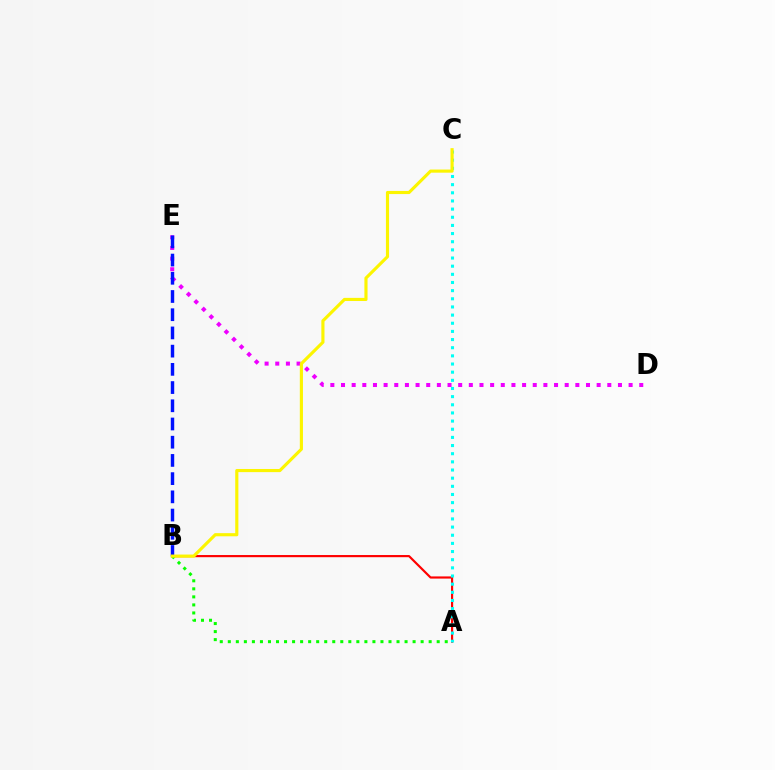{('D', 'E'): [{'color': '#ee00ff', 'line_style': 'dotted', 'thickness': 2.89}], ('B', 'E'): [{'color': '#0010ff', 'line_style': 'dashed', 'thickness': 2.47}], ('A', 'B'): [{'color': '#ff0000', 'line_style': 'solid', 'thickness': 1.56}, {'color': '#08ff00', 'line_style': 'dotted', 'thickness': 2.18}], ('A', 'C'): [{'color': '#00fff6', 'line_style': 'dotted', 'thickness': 2.22}], ('B', 'C'): [{'color': '#fcf500', 'line_style': 'solid', 'thickness': 2.26}]}